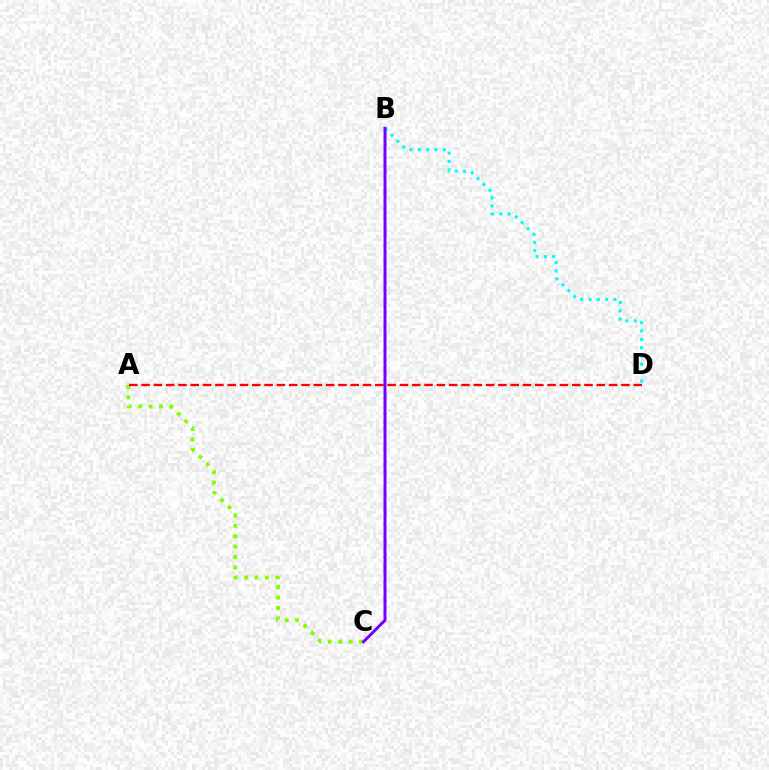{('A', 'C'): [{'color': '#84ff00', 'line_style': 'dotted', 'thickness': 2.83}], ('B', 'D'): [{'color': '#00fff6', 'line_style': 'dotted', 'thickness': 2.26}], ('A', 'D'): [{'color': '#ff0000', 'line_style': 'dashed', 'thickness': 1.67}], ('B', 'C'): [{'color': '#7200ff', 'line_style': 'solid', 'thickness': 2.13}]}